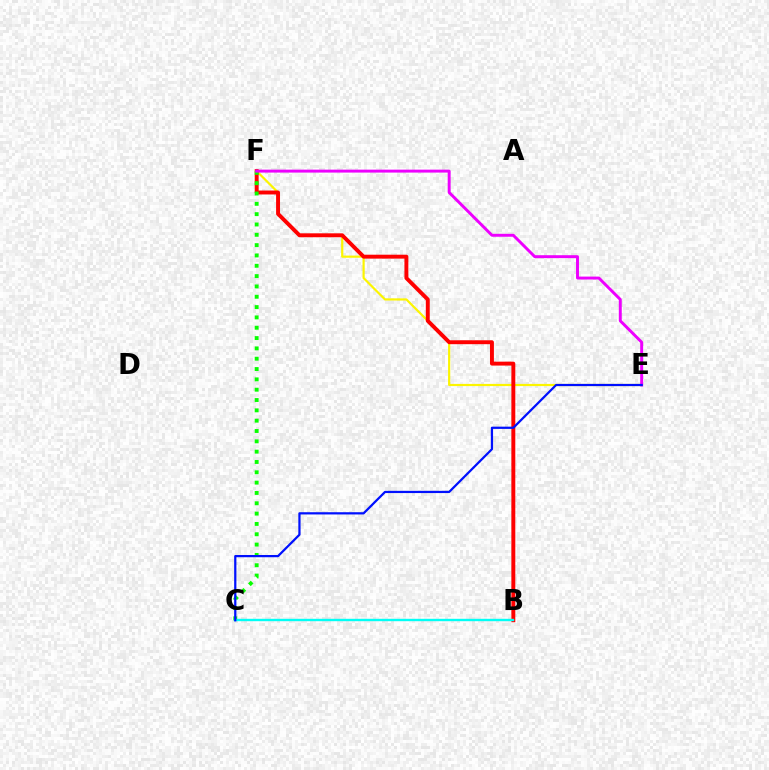{('E', 'F'): [{'color': '#fcf500', 'line_style': 'solid', 'thickness': 1.57}, {'color': '#ee00ff', 'line_style': 'solid', 'thickness': 2.12}], ('B', 'F'): [{'color': '#ff0000', 'line_style': 'solid', 'thickness': 2.82}], ('C', 'F'): [{'color': '#08ff00', 'line_style': 'dotted', 'thickness': 2.81}], ('B', 'C'): [{'color': '#00fff6', 'line_style': 'solid', 'thickness': 1.72}], ('C', 'E'): [{'color': '#0010ff', 'line_style': 'solid', 'thickness': 1.61}]}